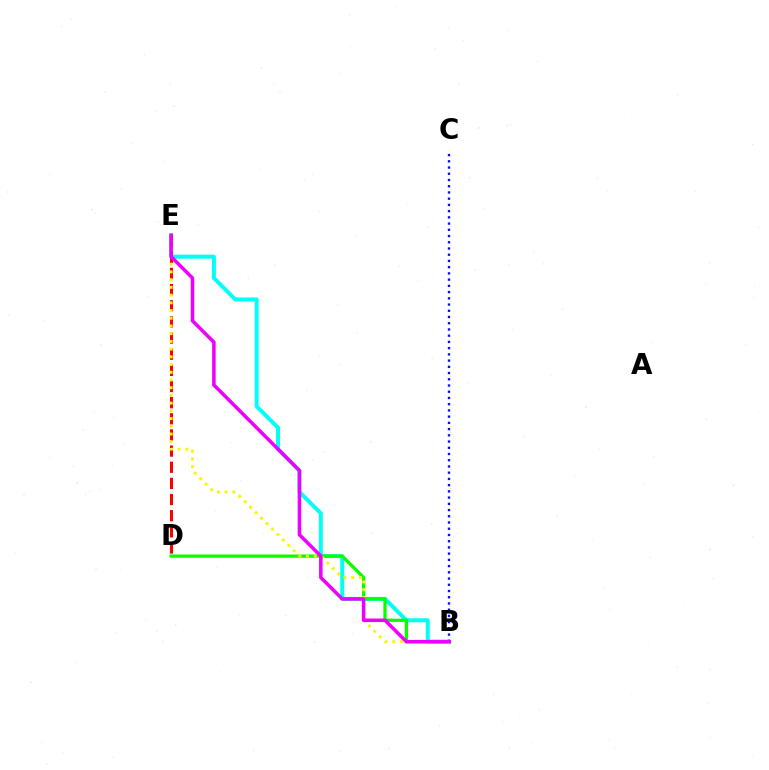{('B', 'E'): [{'color': '#00fff6', 'line_style': 'solid', 'thickness': 2.85}, {'color': '#fcf500', 'line_style': 'dotted', 'thickness': 2.1}, {'color': '#ee00ff', 'line_style': 'solid', 'thickness': 2.54}], ('D', 'E'): [{'color': '#ff0000', 'line_style': 'dashed', 'thickness': 2.19}], ('B', 'D'): [{'color': '#08ff00', 'line_style': 'solid', 'thickness': 2.35}], ('B', 'C'): [{'color': '#0010ff', 'line_style': 'dotted', 'thickness': 1.69}]}